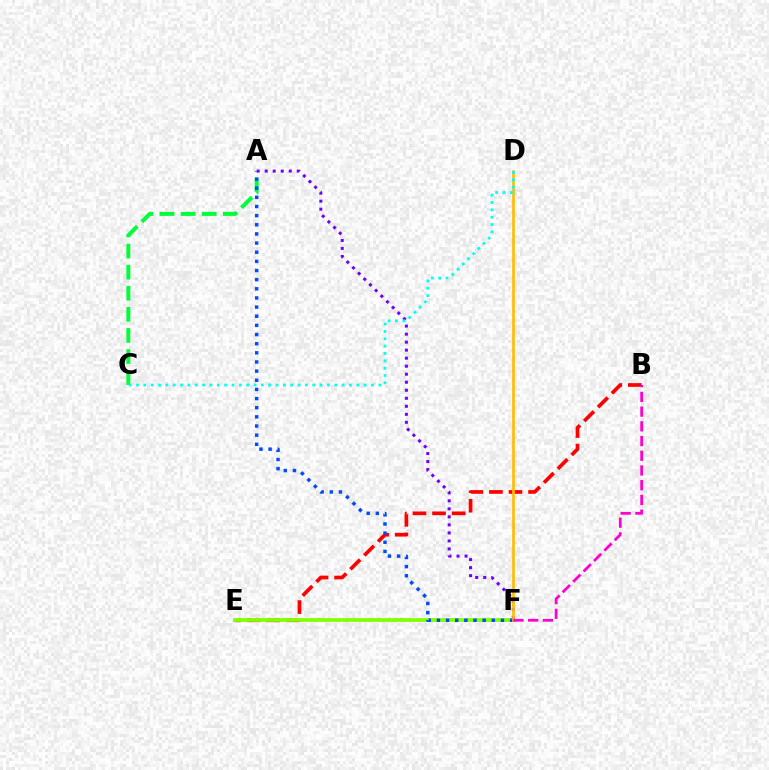{('B', 'E'): [{'color': '#ff0000', 'line_style': 'dashed', 'thickness': 2.66}], ('E', 'F'): [{'color': '#84ff00', 'line_style': 'solid', 'thickness': 2.71}], ('A', 'C'): [{'color': '#00ff39', 'line_style': 'dashed', 'thickness': 2.87}], ('A', 'F'): [{'color': '#7200ff', 'line_style': 'dotted', 'thickness': 2.18}, {'color': '#004bff', 'line_style': 'dotted', 'thickness': 2.49}], ('D', 'F'): [{'color': '#ffbd00', 'line_style': 'solid', 'thickness': 1.9}], ('C', 'D'): [{'color': '#00fff6', 'line_style': 'dotted', 'thickness': 2.0}], ('B', 'F'): [{'color': '#ff00cf', 'line_style': 'dashed', 'thickness': 2.0}]}